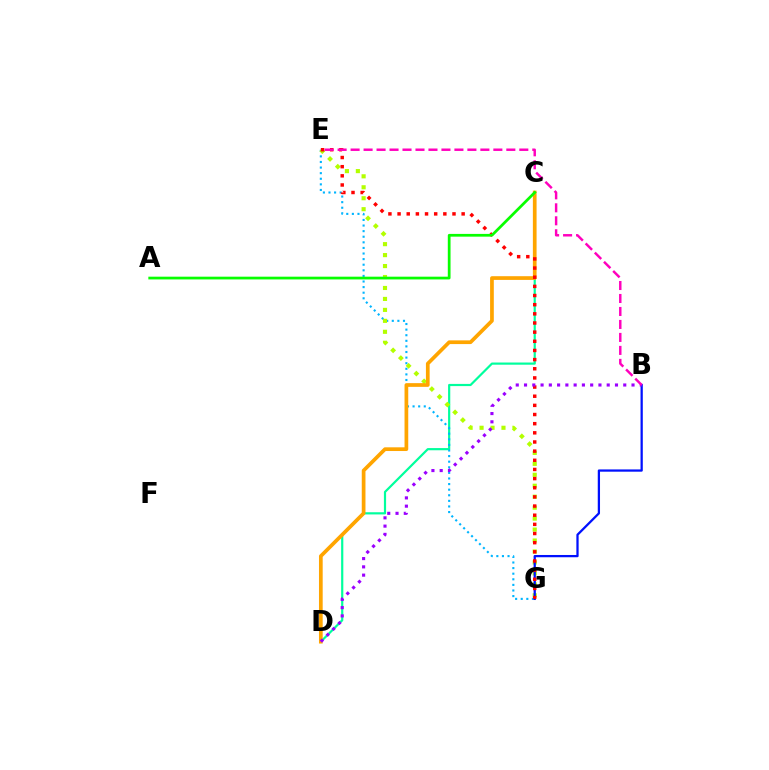{('C', 'D'): [{'color': '#00ff9d', 'line_style': 'solid', 'thickness': 1.58}, {'color': '#ffa500', 'line_style': 'solid', 'thickness': 2.67}], ('E', 'G'): [{'color': '#00b5ff', 'line_style': 'dotted', 'thickness': 1.52}, {'color': '#b3ff00', 'line_style': 'dotted', 'thickness': 2.98}, {'color': '#ff0000', 'line_style': 'dotted', 'thickness': 2.49}], ('B', 'G'): [{'color': '#0010ff', 'line_style': 'solid', 'thickness': 1.63}], ('B', 'D'): [{'color': '#9b00ff', 'line_style': 'dotted', 'thickness': 2.25}], ('B', 'E'): [{'color': '#ff00bd', 'line_style': 'dashed', 'thickness': 1.76}], ('A', 'C'): [{'color': '#08ff00', 'line_style': 'solid', 'thickness': 1.97}]}